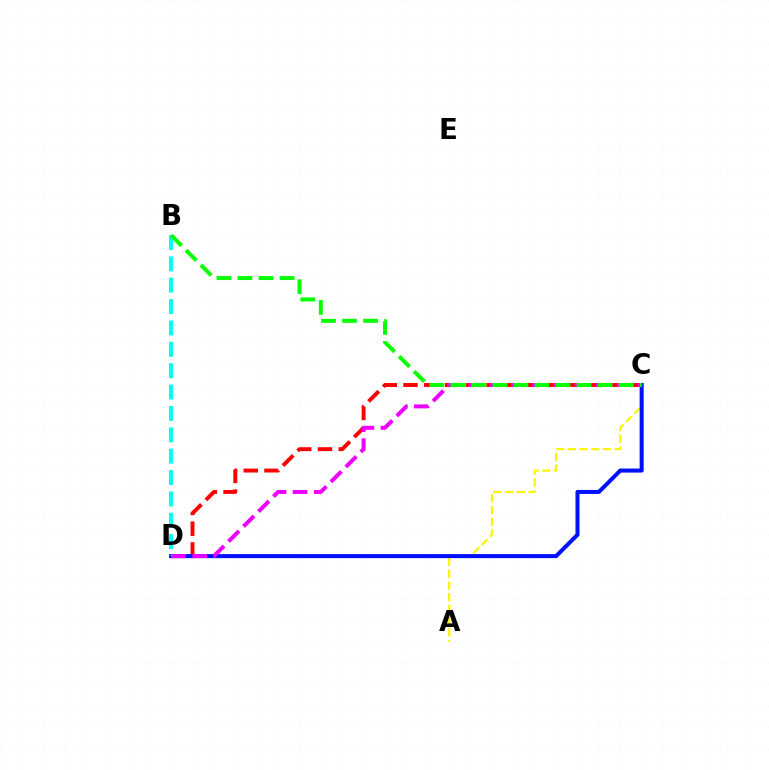{('C', 'D'): [{'color': '#ff0000', 'line_style': 'dashed', 'thickness': 2.82}, {'color': '#0010ff', 'line_style': 'solid', 'thickness': 2.9}, {'color': '#ee00ff', 'line_style': 'dashed', 'thickness': 2.88}], ('A', 'C'): [{'color': '#fcf500', 'line_style': 'dashed', 'thickness': 1.59}], ('B', 'D'): [{'color': '#00fff6', 'line_style': 'dashed', 'thickness': 2.9}], ('B', 'C'): [{'color': '#08ff00', 'line_style': 'dashed', 'thickness': 2.86}]}